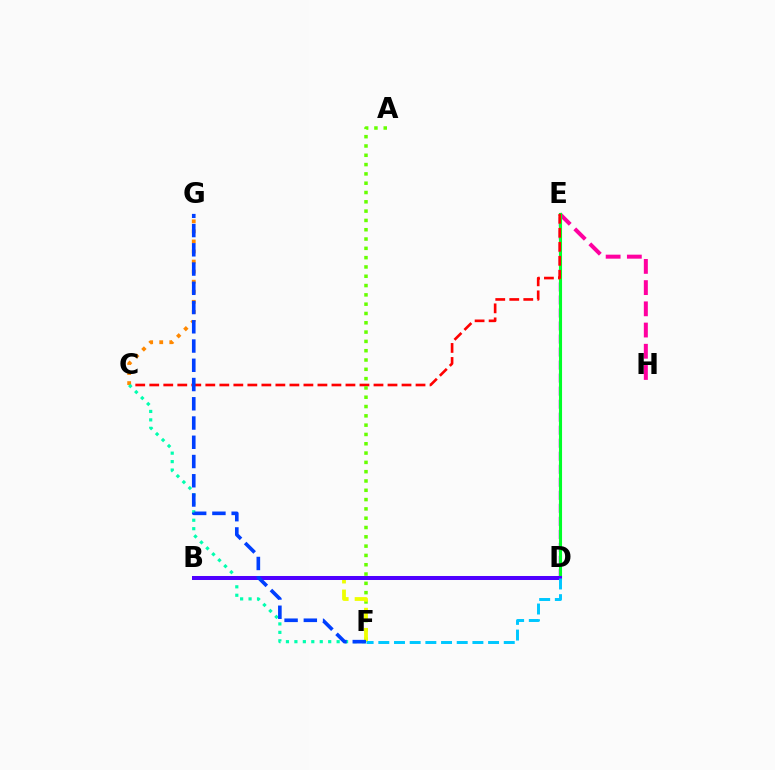{('D', 'E'): [{'color': '#d600ff', 'line_style': 'dashed', 'thickness': 1.77}, {'color': '#00ff27', 'line_style': 'solid', 'thickness': 2.24}], ('E', 'H'): [{'color': '#ff00a0', 'line_style': 'dashed', 'thickness': 2.88}], ('C', 'E'): [{'color': '#ff0000', 'line_style': 'dashed', 'thickness': 1.9}], ('A', 'F'): [{'color': '#66ff00', 'line_style': 'dotted', 'thickness': 2.53}], ('C', 'G'): [{'color': '#ff8800', 'line_style': 'dotted', 'thickness': 2.73}], ('B', 'F'): [{'color': '#eeff00', 'line_style': 'dashed', 'thickness': 2.73}], ('C', 'F'): [{'color': '#00ffaf', 'line_style': 'dotted', 'thickness': 2.3}], ('B', 'D'): [{'color': '#4f00ff', 'line_style': 'solid', 'thickness': 2.89}], ('F', 'G'): [{'color': '#003fff', 'line_style': 'dashed', 'thickness': 2.61}], ('D', 'F'): [{'color': '#00c7ff', 'line_style': 'dashed', 'thickness': 2.13}]}